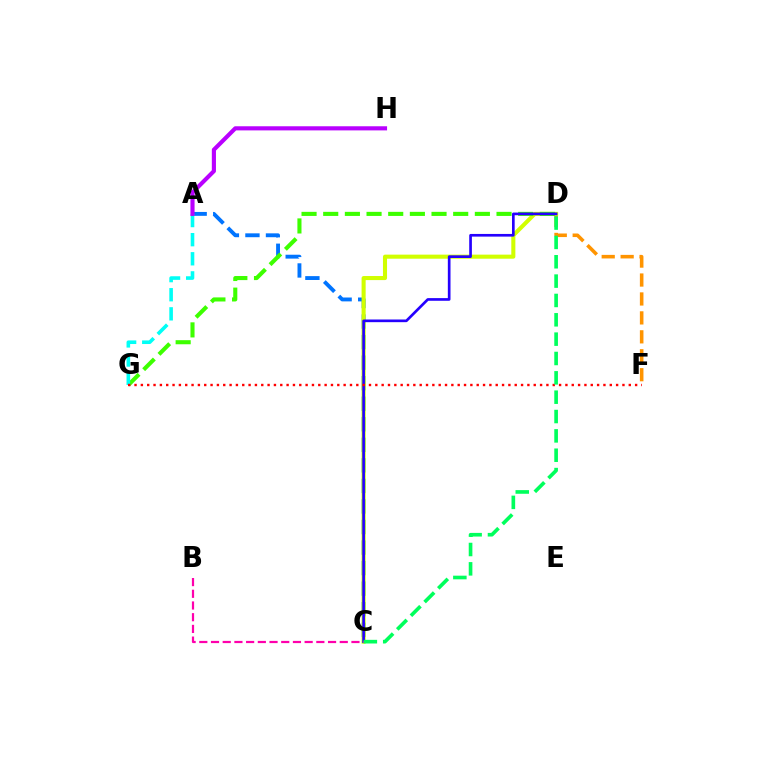{('D', 'F'): [{'color': '#ff9400', 'line_style': 'dashed', 'thickness': 2.57}], ('A', 'C'): [{'color': '#0074ff', 'line_style': 'dashed', 'thickness': 2.79}], ('C', 'D'): [{'color': '#d1ff00', 'line_style': 'solid', 'thickness': 2.93}, {'color': '#2500ff', 'line_style': 'solid', 'thickness': 1.92}, {'color': '#00ff5c', 'line_style': 'dashed', 'thickness': 2.63}], ('D', 'G'): [{'color': '#3dff00', 'line_style': 'dashed', 'thickness': 2.94}], ('A', 'G'): [{'color': '#00fff6', 'line_style': 'dashed', 'thickness': 2.6}], ('F', 'G'): [{'color': '#ff0000', 'line_style': 'dotted', 'thickness': 1.72}], ('A', 'H'): [{'color': '#b900ff', 'line_style': 'solid', 'thickness': 2.97}], ('B', 'C'): [{'color': '#ff00ac', 'line_style': 'dashed', 'thickness': 1.59}]}